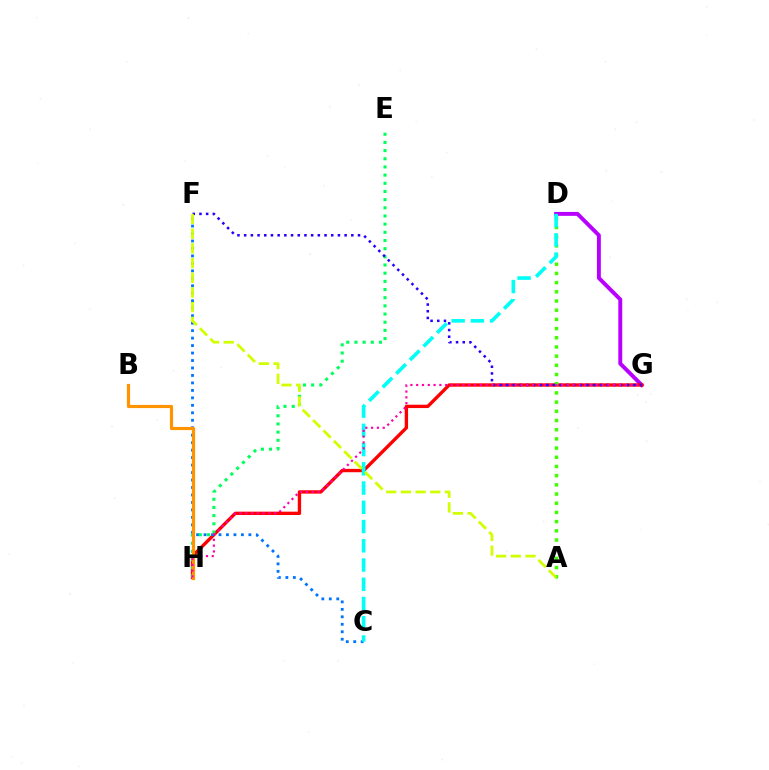{('D', 'G'): [{'color': '#b900ff', 'line_style': 'solid', 'thickness': 2.82}], ('G', 'H'): [{'color': '#ff0000', 'line_style': 'solid', 'thickness': 2.41}, {'color': '#ff00ac', 'line_style': 'dotted', 'thickness': 1.57}], ('C', 'F'): [{'color': '#0074ff', 'line_style': 'dotted', 'thickness': 2.03}], ('E', 'H'): [{'color': '#00ff5c', 'line_style': 'dotted', 'thickness': 2.22}], ('A', 'D'): [{'color': '#3dff00', 'line_style': 'dotted', 'thickness': 2.5}], ('B', 'H'): [{'color': '#ff9400', 'line_style': 'solid', 'thickness': 2.29}], ('C', 'D'): [{'color': '#00fff6', 'line_style': 'dashed', 'thickness': 2.61}], ('F', 'G'): [{'color': '#2500ff', 'line_style': 'dotted', 'thickness': 1.82}], ('A', 'F'): [{'color': '#d1ff00', 'line_style': 'dashed', 'thickness': 1.99}]}